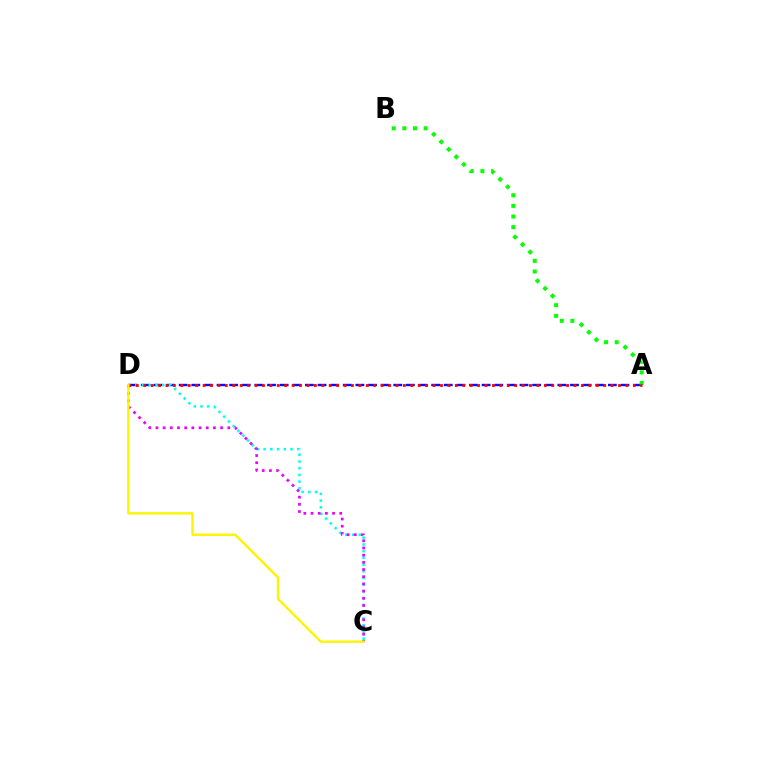{('A', 'D'): [{'color': '#0010ff', 'line_style': 'dashed', 'thickness': 1.71}, {'color': '#ff0000', 'line_style': 'dotted', 'thickness': 2.02}], ('A', 'B'): [{'color': '#08ff00', 'line_style': 'dotted', 'thickness': 2.89}], ('C', 'D'): [{'color': '#00fff6', 'line_style': 'dotted', 'thickness': 1.83}, {'color': '#ee00ff', 'line_style': 'dotted', 'thickness': 1.95}, {'color': '#fcf500', 'line_style': 'solid', 'thickness': 1.73}]}